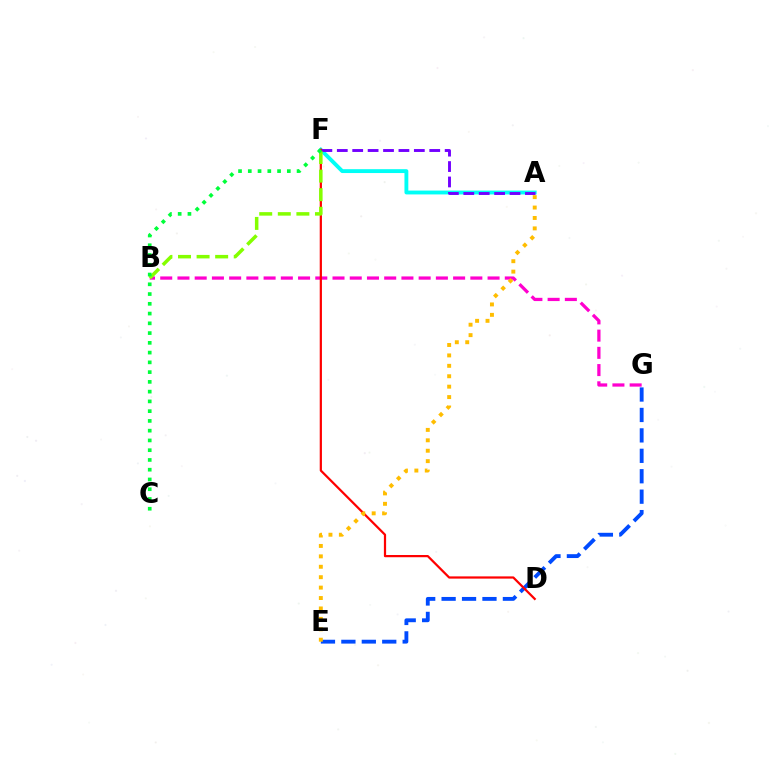{('E', 'G'): [{'color': '#004bff', 'line_style': 'dashed', 'thickness': 2.78}], ('B', 'G'): [{'color': '#ff00cf', 'line_style': 'dashed', 'thickness': 2.34}], ('A', 'F'): [{'color': '#00fff6', 'line_style': 'solid', 'thickness': 2.78}, {'color': '#7200ff', 'line_style': 'dashed', 'thickness': 2.09}], ('D', 'F'): [{'color': '#ff0000', 'line_style': 'solid', 'thickness': 1.6}], ('A', 'E'): [{'color': '#ffbd00', 'line_style': 'dotted', 'thickness': 2.83}], ('B', 'F'): [{'color': '#84ff00', 'line_style': 'dashed', 'thickness': 2.52}], ('C', 'F'): [{'color': '#00ff39', 'line_style': 'dotted', 'thickness': 2.65}]}